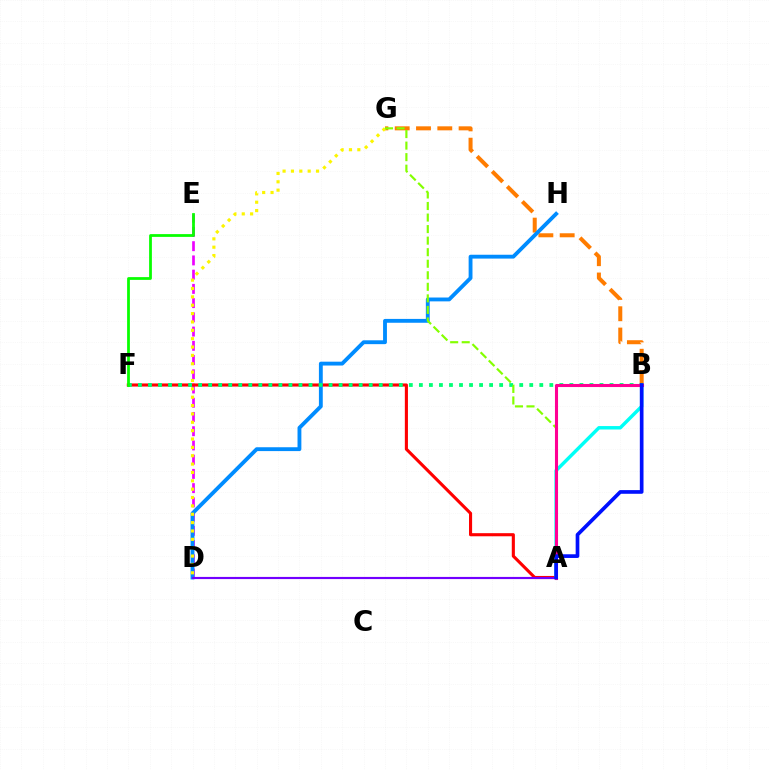{('B', 'G'): [{'color': '#ff7c00', 'line_style': 'dashed', 'thickness': 2.89}], ('D', 'E'): [{'color': '#ee00ff', 'line_style': 'dashed', 'thickness': 1.93}], ('A', 'F'): [{'color': '#ff0000', 'line_style': 'solid', 'thickness': 2.23}], ('D', 'H'): [{'color': '#008cff', 'line_style': 'solid', 'thickness': 2.77}], ('A', 'B'): [{'color': '#00fff6', 'line_style': 'solid', 'thickness': 2.48}, {'color': '#ff0094', 'line_style': 'solid', 'thickness': 2.21}, {'color': '#0010ff', 'line_style': 'solid', 'thickness': 2.65}], ('D', 'G'): [{'color': '#fcf500', 'line_style': 'dotted', 'thickness': 2.27}], ('B', 'F'): [{'color': '#00ff74', 'line_style': 'dotted', 'thickness': 2.73}], ('A', 'D'): [{'color': '#7200ff', 'line_style': 'solid', 'thickness': 1.55}], ('A', 'G'): [{'color': '#84ff00', 'line_style': 'dashed', 'thickness': 1.57}], ('E', 'F'): [{'color': '#08ff00', 'line_style': 'solid', 'thickness': 1.99}]}